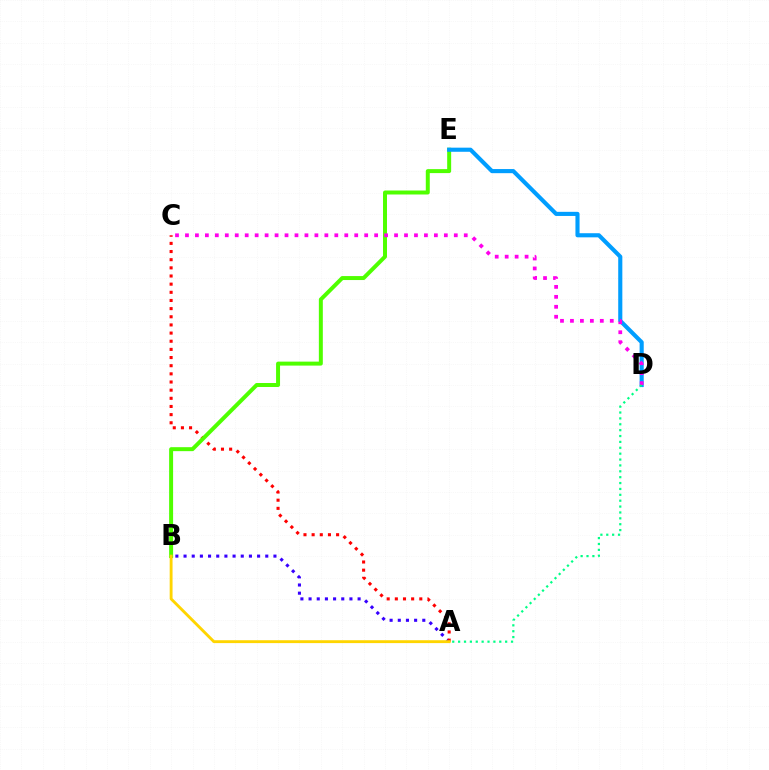{('A', 'B'): [{'color': '#3700ff', 'line_style': 'dotted', 'thickness': 2.22}, {'color': '#ffd500', 'line_style': 'solid', 'thickness': 2.07}], ('A', 'C'): [{'color': '#ff0000', 'line_style': 'dotted', 'thickness': 2.22}], ('B', 'E'): [{'color': '#4fff00', 'line_style': 'solid', 'thickness': 2.86}], ('D', 'E'): [{'color': '#009eff', 'line_style': 'solid', 'thickness': 2.97}], ('C', 'D'): [{'color': '#ff00ed', 'line_style': 'dotted', 'thickness': 2.71}], ('A', 'D'): [{'color': '#00ff86', 'line_style': 'dotted', 'thickness': 1.6}]}